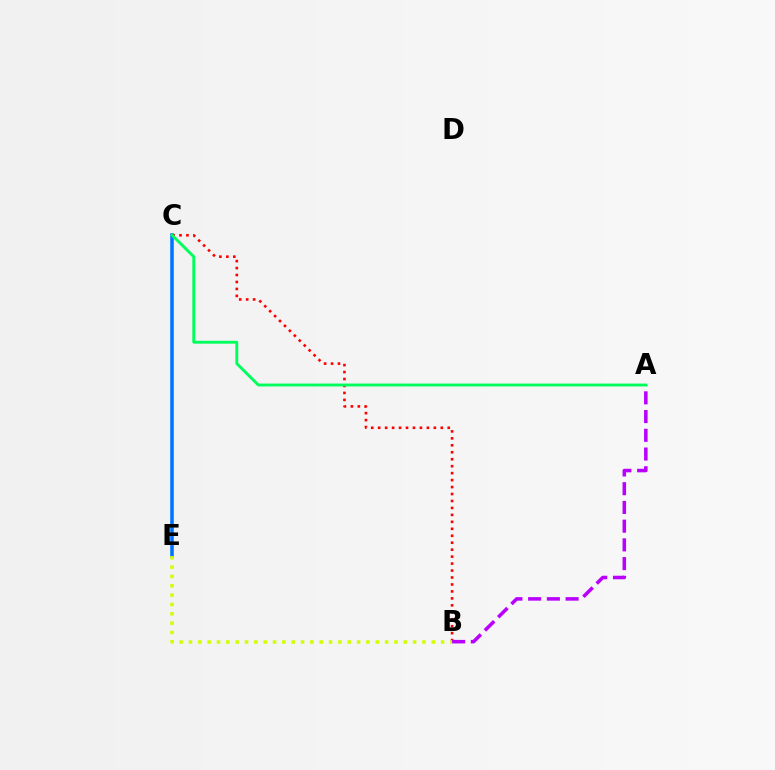{('C', 'E'): [{'color': '#0074ff', 'line_style': 'solid', 'thickness': 2.56}], ('B', 'C'): [{'color': '#ff0000', 'line_style': 'dotted', 'thickness': 1.89}], ('B', 'E'): [{'color': '#d1ff00', 'line_style': 'dotted', 'thickness': 2.54}], ('A', 'B'): [{'color': '#b900ff', 'line_style': 'dashed', 'thickness': 2.54}], ('A', 'C'): [{'color': '#00ff5c', 'line_style': 'solid', 'thickness': 2.08}]}